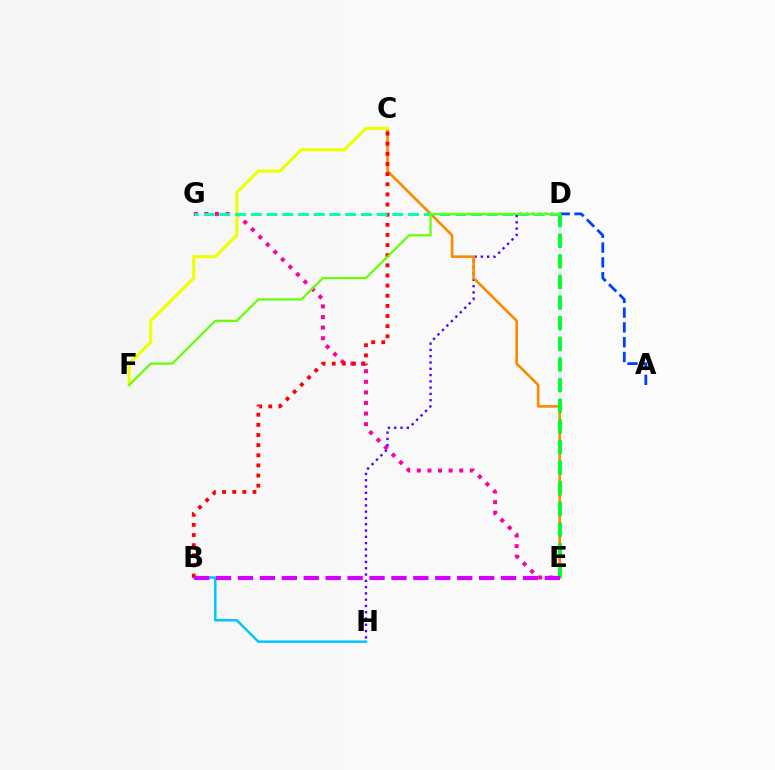{('E', 'G'): [{'color': '#ff00a0', 'line_style': 'dotted', 'thickness': 2.88}], ('D', 'H'): [{'color': '#4f00ff', 'line_style': 'dotted', 'thickness': 1.71}], ('B', 'H'): [{'color': '#00c7ff', 'line_style': 'solid', 'thickness': 1.79}], ('C', 'E'): [{'color': '#ff8800', 'line_style': 'solid', 'thickness': 1.89}], ('B', 'C'): [{'color': '#ff0000', 'line_style': 'dotted', 'thickness': 2.75}], ('A', 'D'): [{'color': '#003fff', 'line_style': 'dashed', 'thickness': 2.01}], ('D', 'E'): [{'color': '#00ff27', 'line_style': 'dashed', 'thickness': 2.8}], ('C', 'F'): [{'color': '#eeff00', 'line_style': 'solid', 'thickness': 2.23}], ('D', 'G'): [{'color': '#00ffaf', 'line_style': 'dashed', 'thickness': 2.14}], ('D', 'F'): [{'color': '#66ff00', 'line_style': 'solid', 'thickness': 1.58}], ('B', 'E'): [{'color': '#d600ff', 'line_style': 'dashed', 'thickness': 2.98}]}